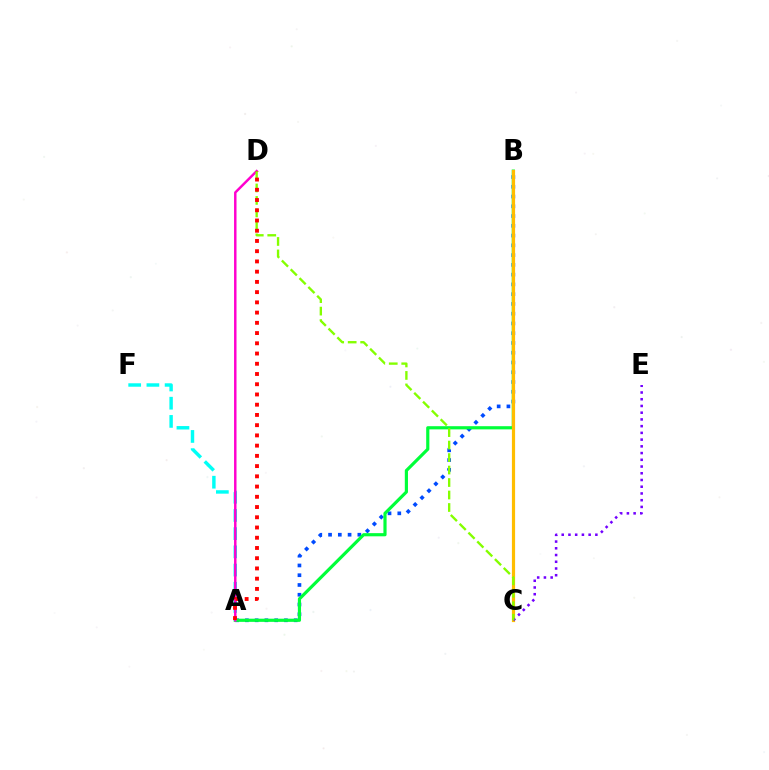{('A', 'B'): [{'color': '#004bff', 'line_style': 'dotted', 'thickness': 2.65}, {'color': '#00ff39', 'line_style': 'solid', 'thickness': 2.28}], ('A', 'F'): [{'color': '#00fff6', 'line_style': 'dashed', 'thickness': 2.47}], ('A', 'D'): [{'color': '#ff00cf', 'line_style': 'solid', 'thickness': 1.77}, {'color': '#ff0000', 'line_style': 'dotted', 'thickness': 2.78}], ('B', 'C'): [{'color': '#ffbd00', 'line_style': 'solid', 'thickness': 2.3}], ('C', 'E'): [{'color': '#7200ff', 'line_style': 'dotted', 'thickness': 1.83}], ('C', 'D'): [{'color': '#84ff00', 'line_style': 'dashed', 'thickness': 1.7}]}